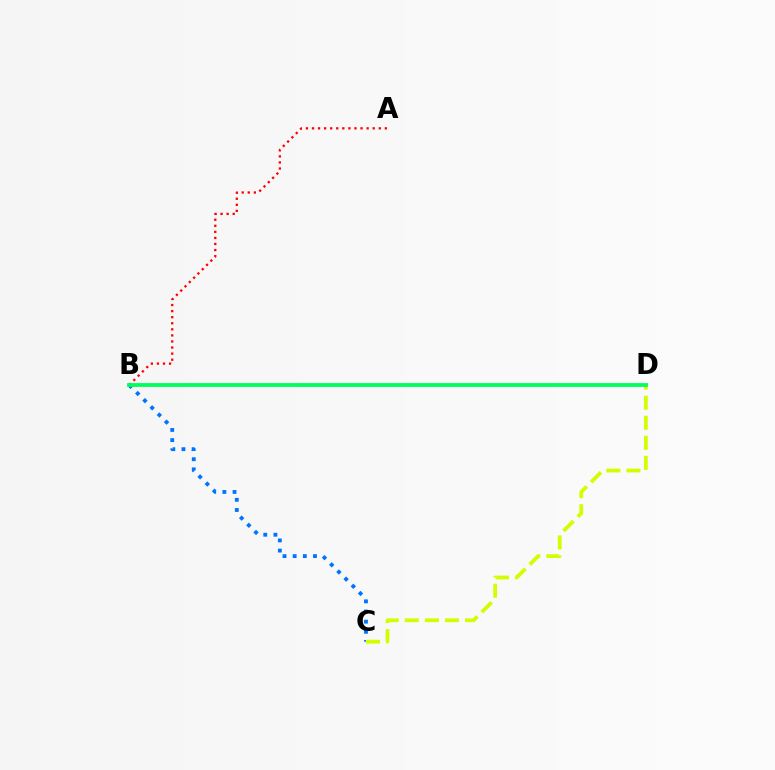{('B', 'D'): [{'color': '#b900ff', 'line_style': 'solid', 'thickness': 1.55}, {'color': '#00ff5c', 'line_style': 'solid', 'thickness': 2.74}], ('B', 'C'): [{'color': '#0074ff', 'line_style': 'dotted', 'thickness': 2.76}], ('C', 'D'): [{'color': '#d1ff00', 'line_style': 'dashed', 'thickness': 2.73}], ('A', 'B'): [{'color': '#ff0000', 'line_style': 'dotted', 'thickness': 1.65}]}